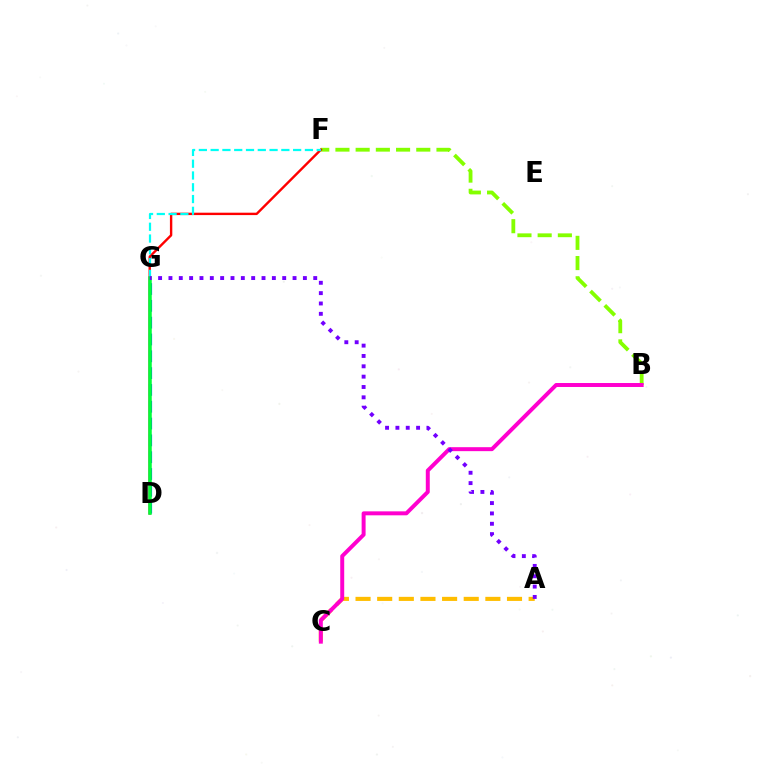{('A', 'C'): [{'color': '#ffbd00', 'line_style': 'dashed', 'thickness': 2.94}], ('B', 'F'): [{'color': '#84ff00', 'line_style': 'dashed', 'thickness': 2.75}], ('D', 'F'): [{'color': '#ff0000', 'line_style': 'solid', 'thickness': 1.72}], ('D', 'G'): [{'color': '#004bff', 'line_style': 'dashed', 'thickness': 2.28}, {'color': '#00ff39', 'line_style': 'solid', 'thickness': 2.53}], ('F', 'G'): [{'color': '#00fff6', 'line_style': 'dashed', 'thickness': 1.6}], ('B', 'C'): [{'color': '#ff00cf', 'line_style': 'solid', 'thickness': 2.85}], ('A', 'G'): [{'color': '#7200ff', 'line_style': 'dotted', 'thickness': 2.81}]}